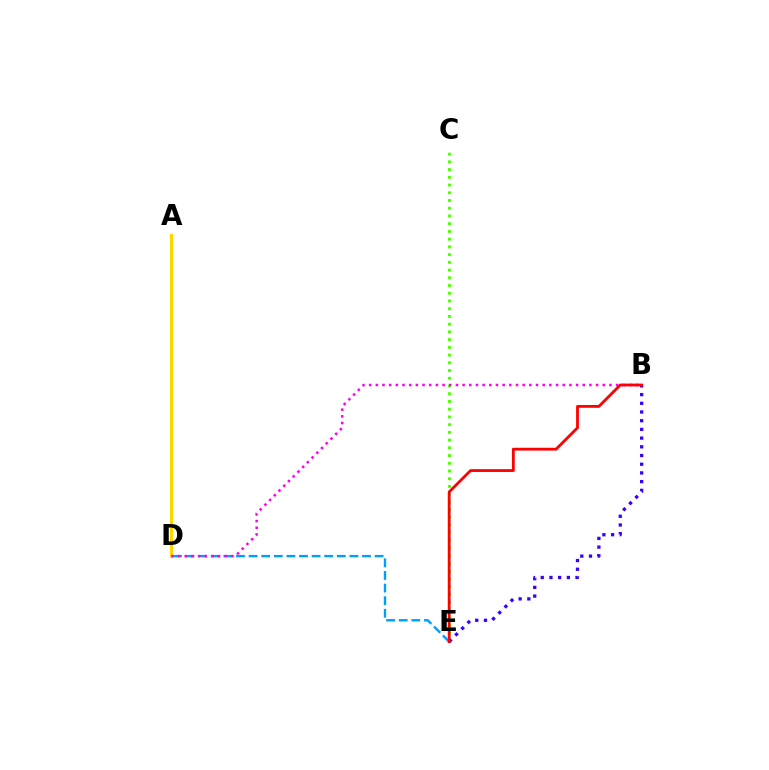{('A', 'D'): [{'color': '#00ff86', 'line_style': 'dashed', 'thickness': 2.03}, {'color': '#ffd500', 'line_style': 'solid', 'thickness': 2.16}], ('D', 'E'): [{'color': '#009eff', 'line_style': 'dashed', 'thickness': 1.71}], ('C', 'E'): [{'color': '#4fff00', 'line_style': 'dotted', 'thickness': 2.1}], ('B', 'E'): [{'color': '#3700ff', 'line_style': 'dotted', 'thickness': 2.36}, {'color': '#ff0000', 'line_style': 'solid', 'thickness': 2.02}], ('B', 'D'): [{'color': '#ff00ed', 'line_style': 'dotted', 'thickness': 1.81}]}